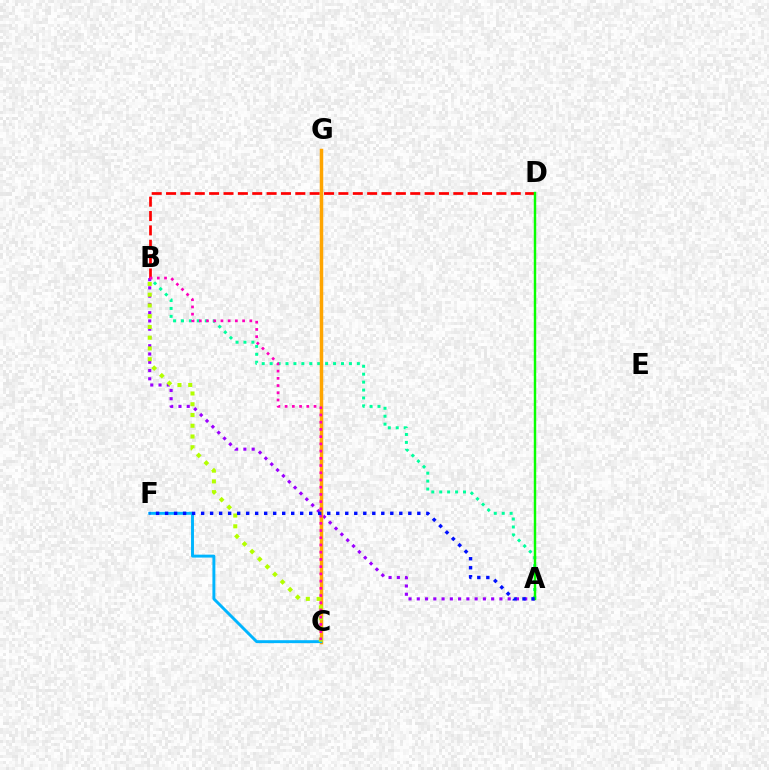{('A', 'B'): [{'color': '#00ff9d', 'line_style': 'dotted', 'thickness': 2.15}, {'color': '#9b00ff', 'line_style': 'dotted', 'thickness': 2.25}], ('B', 'D'): [{'color': '#ff0000', 'line_style': 'dashed', 'thickness': 1.95}], ('C', 'G'): [{'color': '#ffa500', 'line_style': 'solid', 'thickness': 2.51}], ('C', 'F'): [{'color': '#00b5ff', 'line_style': 'solid', 'thickness': 2.11}], ('B', 'C'): [{'color': '#b3ff00', 'line_style': 'dotted', 'thickness': 2.92}, {'color': '#ff00bd', 'line_style': 'dotted', 'thickness': 1.96}], ('A', 'D'): [{'color': '#08ff00', 'line_style': 'solid', 'thickness': 1.76}], ('A', 'F'): [{'color': '#0010ff', 'line_style': 'dotted', 'thickness': 2.45}]}